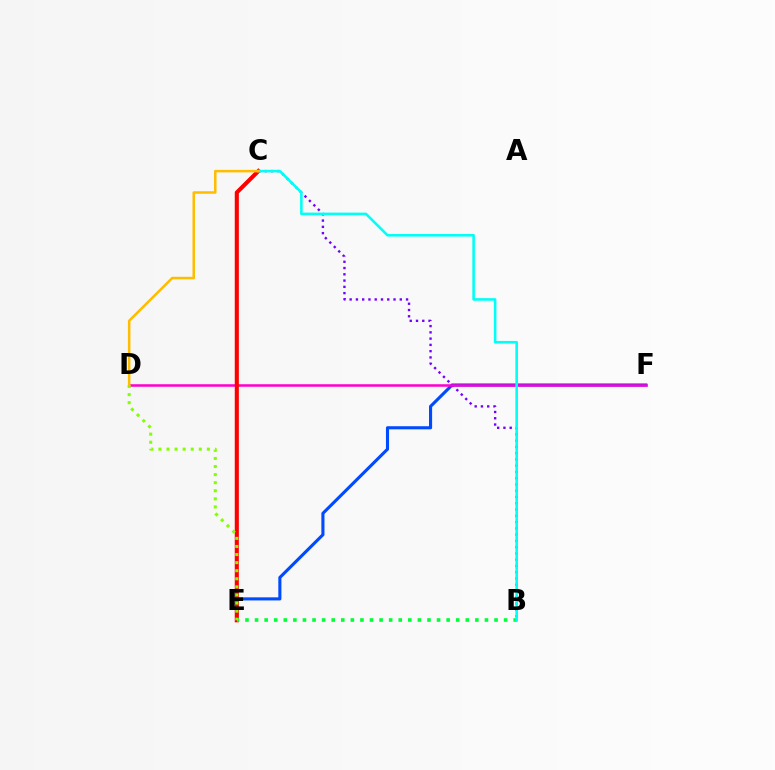{('E', 'F'): [{'color': '#004bff', 'line_style': 'solid', 'thickness': 2.24}], ('B', 'C'): [{'color': '#7200ff', 'line_style': 'dotted', 'thickness': 1.7}, {'color': '#00fff6', 'line_style': 'solid', 'thickness': 1.86}], ('D', 'F'): [{'color': '#ff00cf', 'line_style': 'solid', 'thickness': 1.83}], ('C', 'E'): [{'color': '#ff0000', 'line_style': 'solid', 'thickness': 2.94}], ('B', 'E'): [{'color': '#00ff39', 'line_style': 'dotted', 'thickness': 2.6}], ('D', 'E'): [{'color': '#84ff00', 'line_style': 'dotted', 'thickness': 2.2}], ('C', 'D'): [{'color': '#ffbd00', 'line_style': 'solid', 'thickness': 1.82}]}